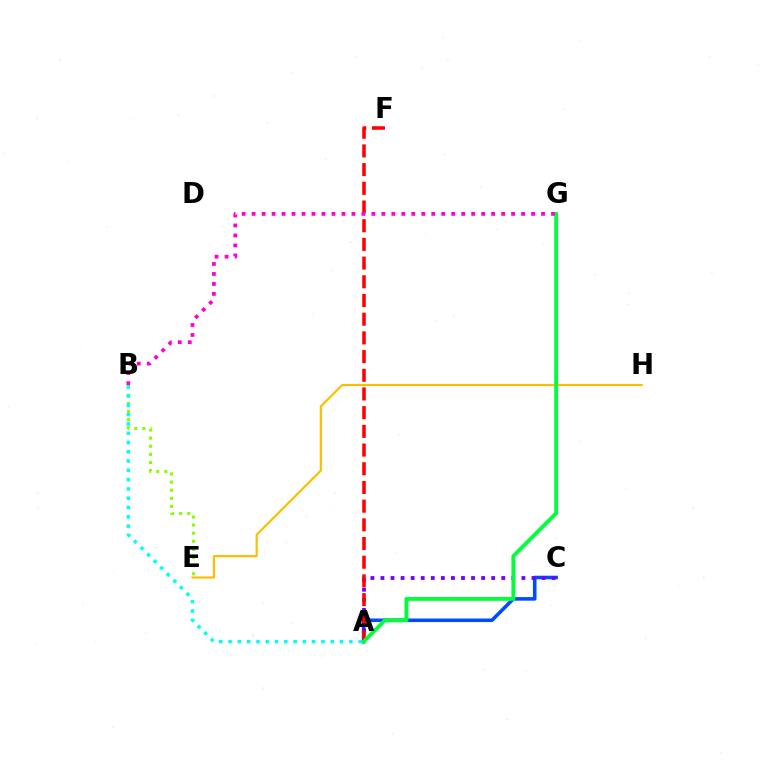{('B', 'E'): [{'color': '#84ff00', 'line_style': 'dotted', 'thickness': 2.21}], ('A', 'C'): [{'color': '#004bff', 'line_style': 'solid', 'thickness': 2.57}, {'color': '#7200ff', 'line_style': 'dotted', 'thickness': 2.74}], ('E', 'H'): [{'color': '#ffbd00', 'line_style': 'solid', 'thickness': 1.56}], ('A', 'B'): [{'color': '#00fff6', 'line_style': 'dotted', 'thickness': 2.52}], ('A', 'F'): [{'color': '#ff0000', 'line_style': 'dashed', 'thickness': 2.54}], ('A', 'G'): [{'color': '#00ff39', 'line_style': 'solid', 'thickness': 2.76}], ('B', 'G'): [{'color': '#ff00cf', 'line_style': 'dotted', 'thickness': 2.71}]}